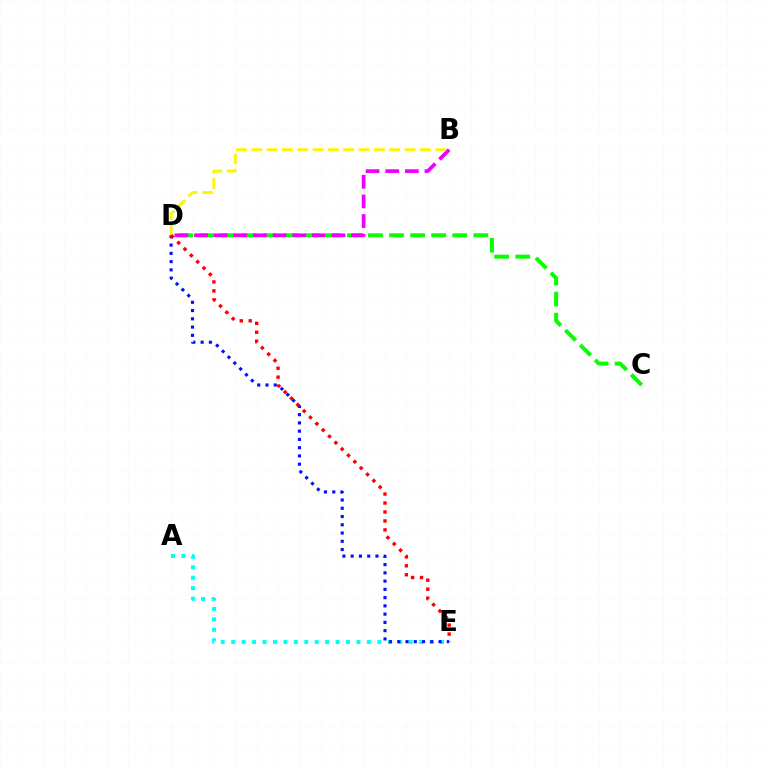{('C', 'D'): [{'color': '#08ff00', 'line_style': 'dashed', 'thickness': 2.86}], ('A', 'E'): [{'color': '#00fff6', 'line_style': 'dotted', 'thickness': 2.84}], ('B', 'D'): [{'color': '#ee00ff', 'line_style': 'dashed', 'thickness': 2.67}, {'color': '#fcf500', 'line_style': 'dashed', 'thickness': 2.08}], ('D', 'E'): [{'color': '#0010ff', 'line_style': 'dotted', 'thickness': 2.24}, {'color': '#ff0000', 'line_style': 'dotted', 'thickness': 2.43}]}